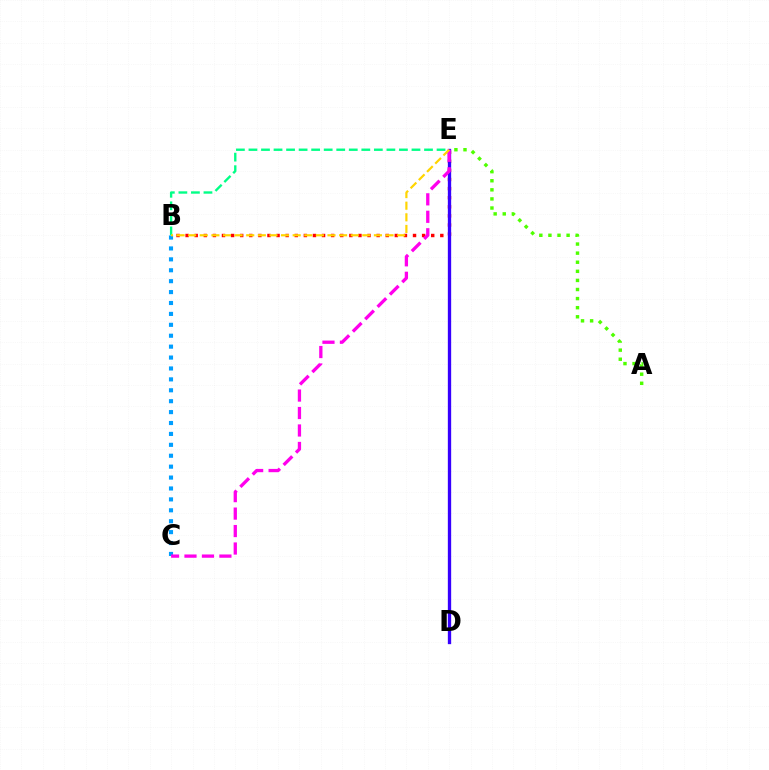{('B', 'E'): [{'color': '#ff0000', 'line_style': 'dotted', 'thickness': 2.47}, {'color': '#00ff86', 'line_style': 'dashed', 'thickness': 1.7}, {'color': '#ffd500', 'line_style': 'dashed', 'thickness': 1.58}], ('A', 'E'): [{'color': '#4fff00', 'line_style': 'dotted', 'thickness': 2.47}], ('B', 'C'): [{'color': '#009eff', 'line_style': 'dotted', 'thickness': 2.96}], ('D', 'E'): [{'color': '#3700ff', 'line_style': 'solid', 'thickness': 2.39}], ('C', 'E'): [{'color': '#ff00ed', 'line_style': 'dashed', 'thickness': 2.37}]}